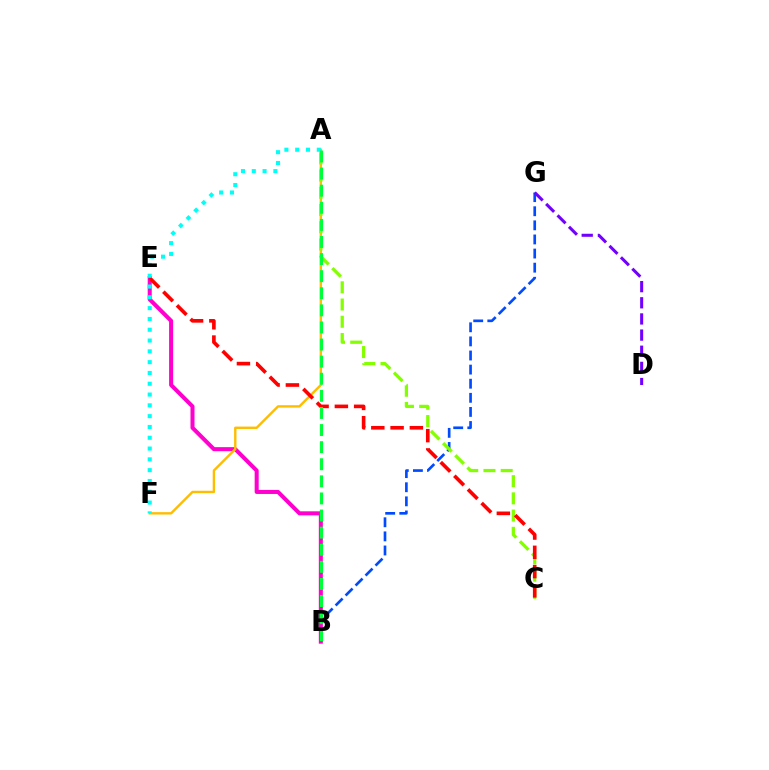{('B', 'G'): [{'color': '#004bff', 'line_style': 'dashed', 'thickness': 1.92}], ('B', 'E'): [{'color': '#ff00cf', 'line_style': 'solid', 'thickness': 2.9}], ('D', 'G'): [{'color': '#7200ff', 'line_style': 'dashed', 'thickness': 2.19}], ('A', 'F'): [{'color': '#ffbd00', 'line_style': 'solid', 'thickness': 1.72}, {'color': '#00fff6', 'line_style': 'dotted', 'thickness': 2.93}], ('A', 'C'): [{'color': '#84ff00', 'line_style': 'dashed', 'thickness': 2.34}], ('C', 'E'): [{'color': '#ff0000', 'line_style': 'dashed', 'thickness': 2.62}], ('A', 'B'): [{'color': '#00ff39', 'line_style': 'dashed', 'thickness': 2.32}]}